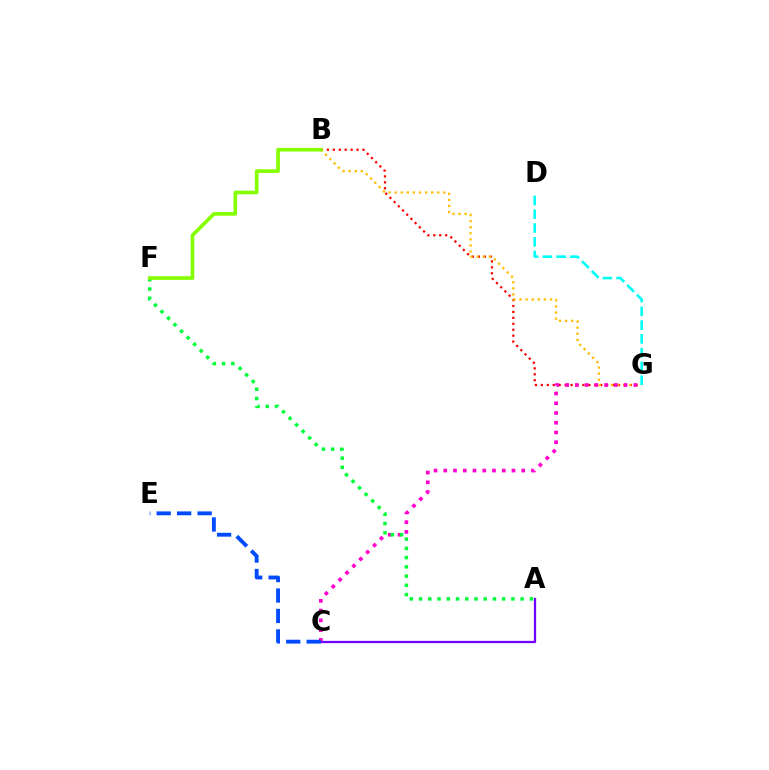{('B', 'G'): [{'color': '#ff0000', 'line_style': 'dotted', 'thickness': 1.61}, {'color': '#ffbd00', 'line_style': 'dotted', 'thickness': 1.65}], ('C', 'G'): [{'color': '#ff00cf', 'line_style': 'dotted', 'thickness': 2.65}], ('A', 'F'): [{'color': '#00ff39', 'line_style': 'dotted', 'thickness': 2.51}], ('A', 'C'): [{'color': '#7200ff', 'line_style': 'solid', 'thickness': 1.62}], ('D', 'G'): [{'color': '#00fff6', 'line_style': 'dashed', 'thickness': 1.87}], ('C', 'E'): [{'color': '#004bff', 'line_style': 'dashed', 'thickness': 2.78}], ('B', 'F'): [{'color': '#84ff00', 'line_style': 'solid', 'thickness': 2.6}]}